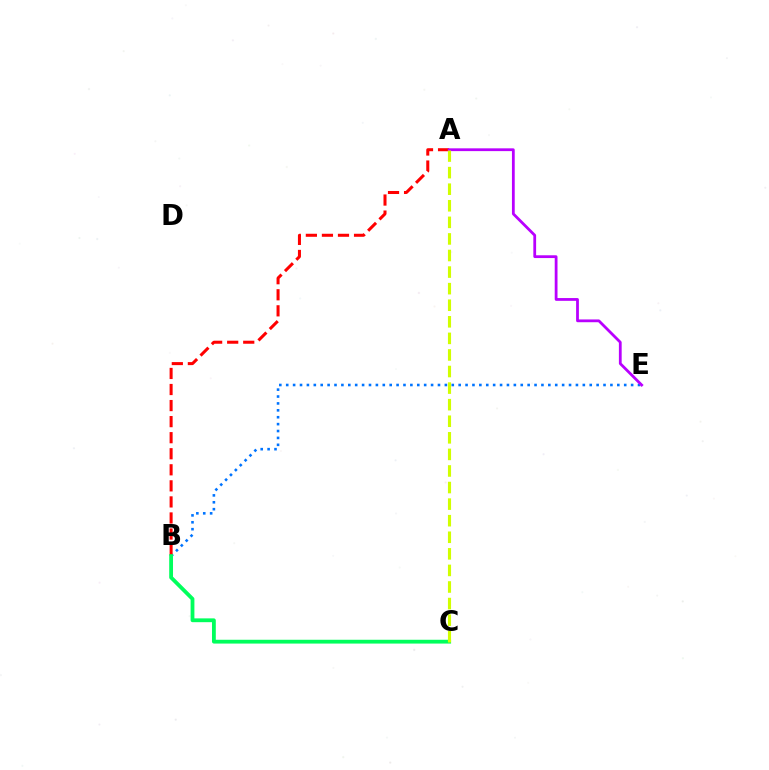{('B', 'E'): [{'color': '#0074ff', 'line_style': 'dotted', 'thickness': 1.87}], ('A', 'B'): [{'color': '#ff0000', 'line_style': 'dashed', 'thickness': 2.18}], ('B', 'C'): [{'color': '#00ff5c', 'line_style': 'solid', 'thickness': 2.74}], ('A', 'E'): [{'color': '#b900ff', 'line_style': 'solid', 'thickness': 2.0}], ('A', 'C'): [{'color': '#d1ff00', 'line_style': 'dashed', 'thickness': 2.25}]}